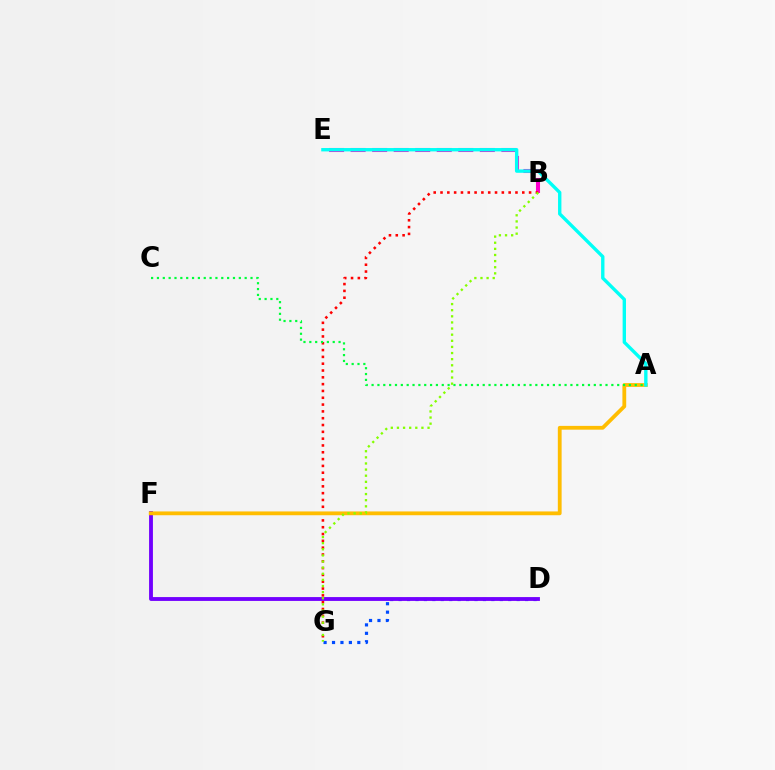{('D', 'G'): [{'color': '#004bff', 'line_style': 'dotted', 'thickness': 2.29}], ('B', 'E'): [{'color': '#ff00cf', 'line_style': 'dashed', 'thickness': 2.93}], ('D', 'F'): [{'color': '#7200ff', 'line_style': 'solid', 'thickness': 2.77}], ('B', 'G'): [{'color': '#ff0000', 'line_style': 'dotted', 'thickness': 1.85}, {'color': '#84ff00', 'line_style': 'dotted', 'thickness': 1.66}], ('A', 'F'): [{'color': '#ffbd00', 'line_style': 'solid', 'thickness': 2.73}], ('A', 'E'): [{'color': '#00fff6', 'line_style': 'solid', 'thickness': 2.43}], ('A', 'C'): [{'color': '#00ff39', 'line_style': 'dotted', 'thickness': 1.59}]}